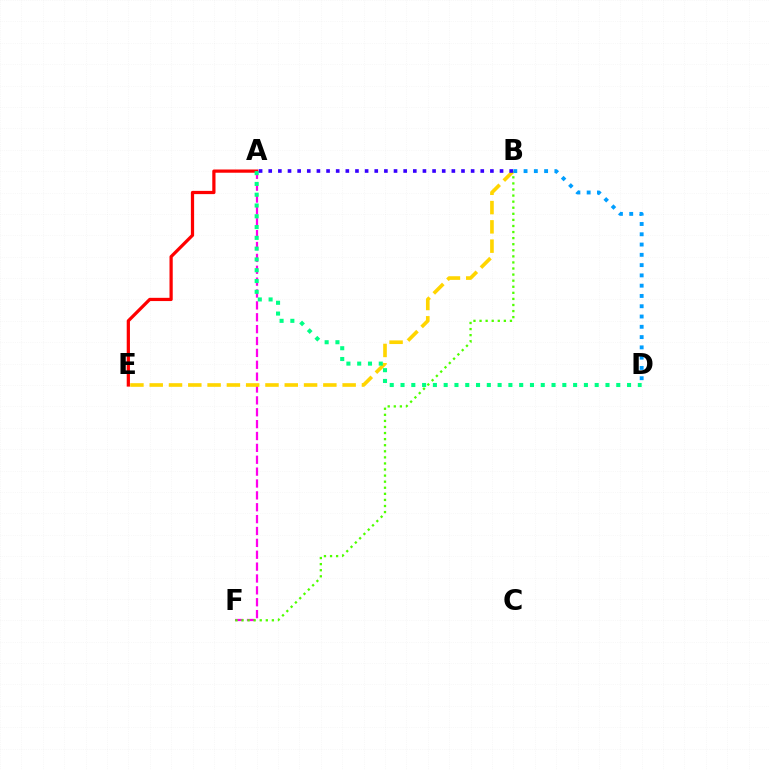{('A', 'F'): [{'color': '#ff00ed', 'line_style': 'dashed', 'thickness': 1.61}], ('B', 'F'): [{'color': '#4fff00', 'line_style': 'dotted', 'thickness': 1.65}], ('B', 'E'): [{'color': '#ffd500', 'line_style': 'dashed', 'thickness': 2.62}], ('B', 'D'): [{'color': '#009eff', 'line_style': 'dotted', 'thickness': 2.79}], ('A', 'E'): [{'color': '#ff0000', 'line_style': 'solid', 'thickness': 2.33}], ('A', 'D'): [{'color': '#00ff86', 'line_style': 'dotted', 'thickness': 2.93}], ('A', 'B'): [{'color': '#3700ff', 'line_style': 'dotted', 'thickness': 2.62}]}